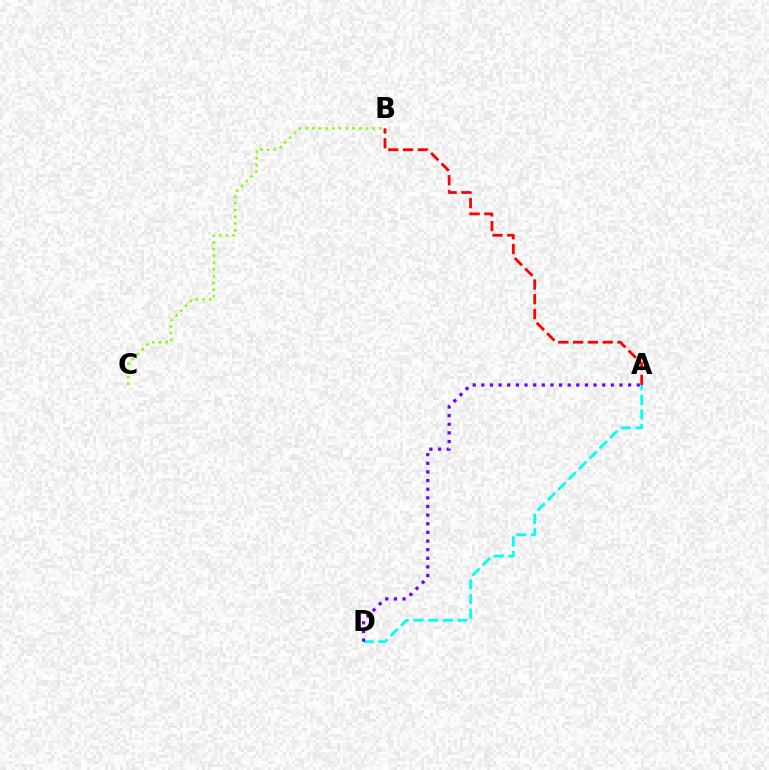{('A', 'D'): [{'color': '#00fff6', 'line_style': 'dashed', 'thickness': 1.99}, {'color': '#7200ff', 'line_style': 'dotted', 'thickness': 2.35}], ('B', 'C'): [{'color': '#84ff00', 'line_style': 'dotted', 'thickness': 1.83}], ('A', 'B'): [{'color': '#ff0000', 'line_style': 'dashed', 'thickness': 2.01}]}